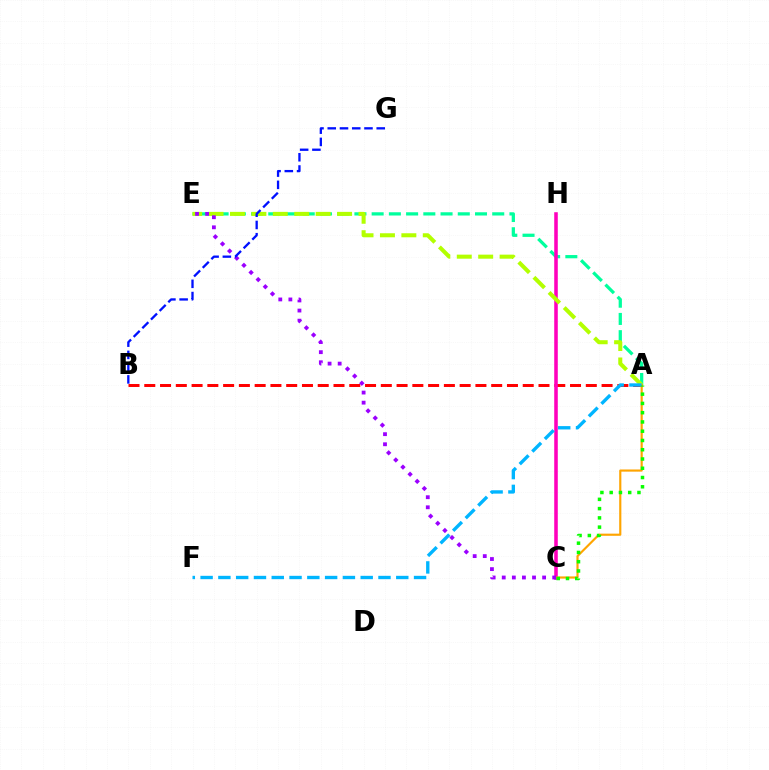{('A', 'B'): [{'color': '#ff0000', 'line_style': 'dashed', 'thickness': 2.14}], ('A', 'E'): [{'color': '#00ff9d', 'line_style': 'dashed', 'thickness': 2.34}, {'color': '#b3ff00', 'line_style': 'dashed', 'thickness': 2.91}], ('C', 'H'): [{'color': '#ff00bd', 'line_style': 'solid', 'thickness': 2.56}], ('A', 'C'): [{'color': '#ffa500', 'line_style': 'solid', 'thickness': 1.55}, {'color': '#08ff00', 'line_style': 'dotted', 'thickness': 2.52}], ('C', 'E'): [{'color': '#9b00ff', 'line_style': 'dotted', 'thickness': 2.74}], ('A', 'F'): [{'color': '#00b5ff', 'line_style': 'dashed', 'thickness': 2.42}], ('B', 'G'): [{'color': '#0010ff', 'line_style': 'dashed', 'thickness': 1.66}]}